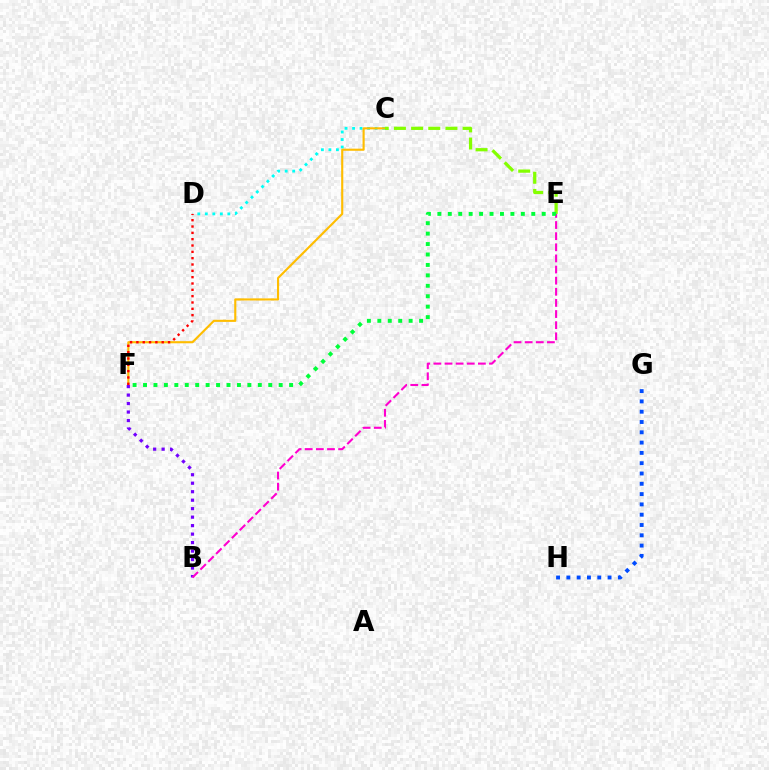{('C', 'D'): [{'color': '#00fff6', 'line_style': 'dotted', 'thickness': 2.04}], ('C', 'F'): [{'color': '#ffbd00', 'line_style': 'solid', 'thickness': 1.53}], ('B', 'F'): [{'color': '#7200ff', 'line_style': 'dotted', 'thickness': 2.3}], ('G', 'H'): [{'color': '#004bff', 'line_style': 'dotted', 'thickness': 2.8}], ('C', 'E'): [{'color': '#84ff00', 'line_style': 'dashed', 'thickness': 2.33}], ('B', 'E'): [{'color': '#ff00cf', 'line_style': 'dashed', 'thickness': 1.51}], ('D', 'F'): [{'color': '#ff0000', 'line_style': 'dotted', 'thickness': 1.72}], ('E', 'F'): [{'color': '#00ff39', 'line_style': 'dotted', 'thickness': 2.84}]}